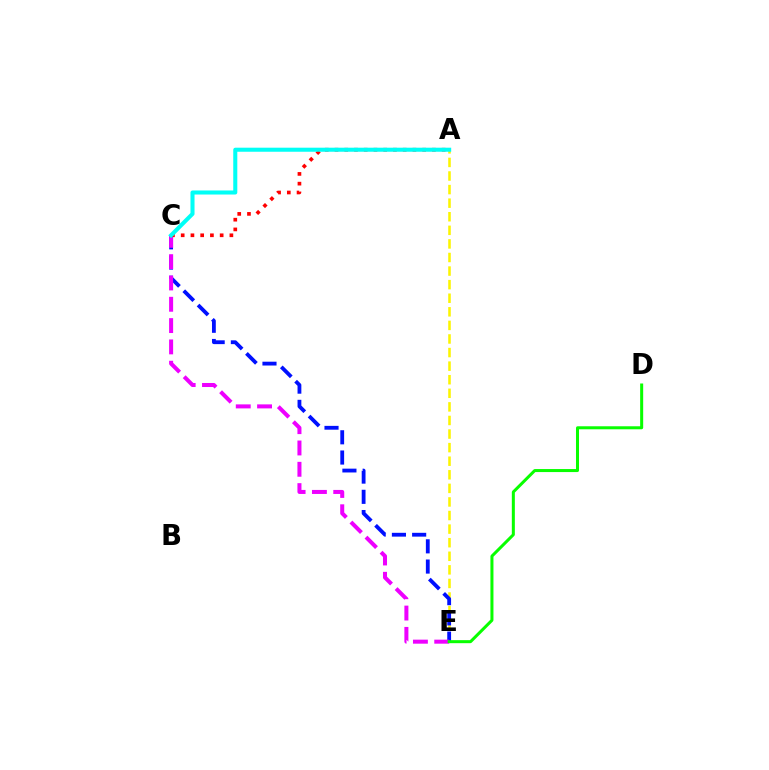{('A', 'E'): [{'color': '#fcf500', 'line_style': 'dashed', 'thickness': 1.84}], ('C', 'E'): [{'color': '#0010ff', 'line_style': 'dashed', 'thickness': 2.75}, {'color': '#ee00ff', 'line_style': 'dashed', 'thickness': 2.9}], ('A', 'C'): [{'color': '#ff0000', 'line_style': 'dotted', 'thickness': 2.65}, {'color': '#00fff6', 'line_style': 'solid', 'thickness': 2.92}], ('D', 'E'): [{'color': '#08ff00', 'line_style': 'solid', 'thickness': 2.17}]}